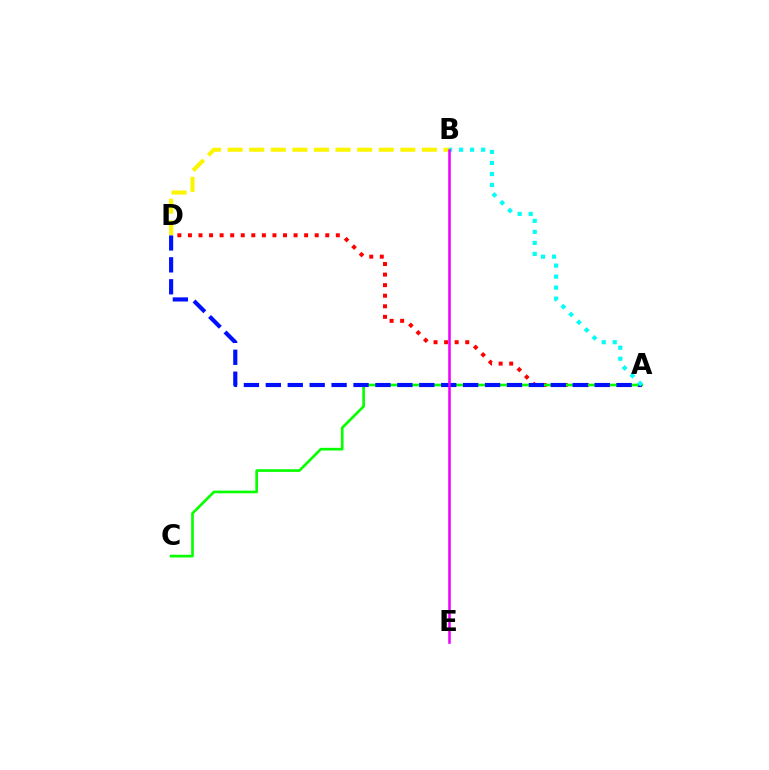{('A', 'D'): [{'color': '#ff0000', 'line_style': 'dotted', 'thickness': 2.87}, {'color': '#0010ff', 'line_style': 'dashed', 'thickness': 2.98}], ('A', 'C'): [{'color': '#08ff00', 'line_style': 'solid', 'thickness': 1.93}], ('A', 'B'): [{'color': '#00fff6', 'line_style': 'dotted', 'thickness': 2.99}], ('B', 'D'): [{'color': '#fcf500', 'line_style': 'dashed', 'thickness': 2.93}], ('B', 'E'): [{'color': '#ee00ff', 'line_style': 'solid', 'thickness': 1.83}]}